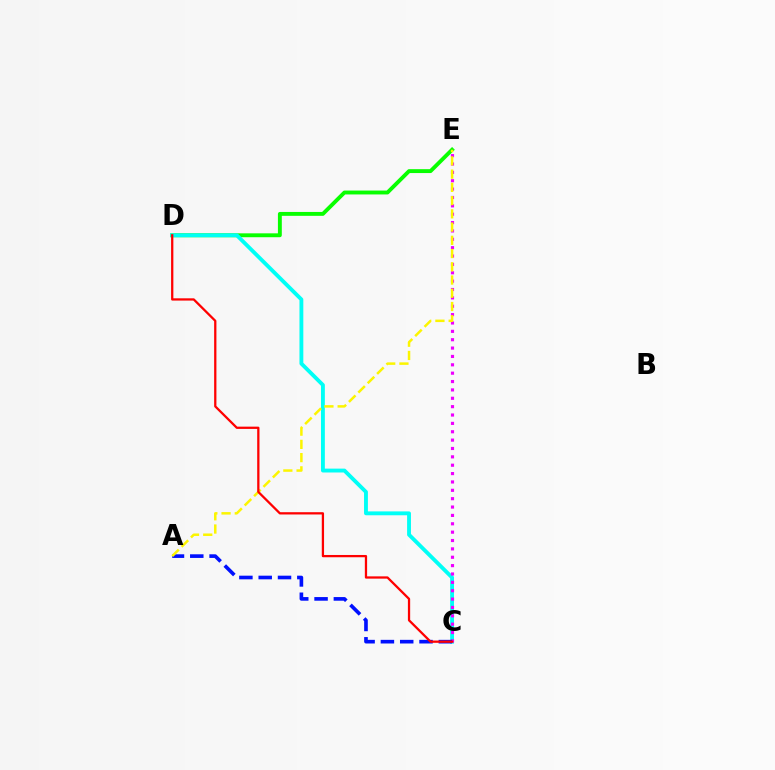{('D', 'E'): [{'color': '#08ff00', 'line_style': 'solid', 'thickness': 2.8}], ('C', 'D'): [{'color': '#00fff6', 'line_style': 'solid', 'thickness': 2.78}, {'color': '#ff0000', 'line_style': 'solid', 'thickness': 1.64}], ('C', 'E'): [{'color': '#ee00ff', 'line_style': 'dotted', 'thickness': 2.27}], ('A', 'C'): [{'color': '#0010ff', 'line_style': 'dashed', 'thickness': 2.62}], ('A', 'E'): [{'color': '#fcf500', 'line_style': 'dashed', 'thickness': 1.8}]}